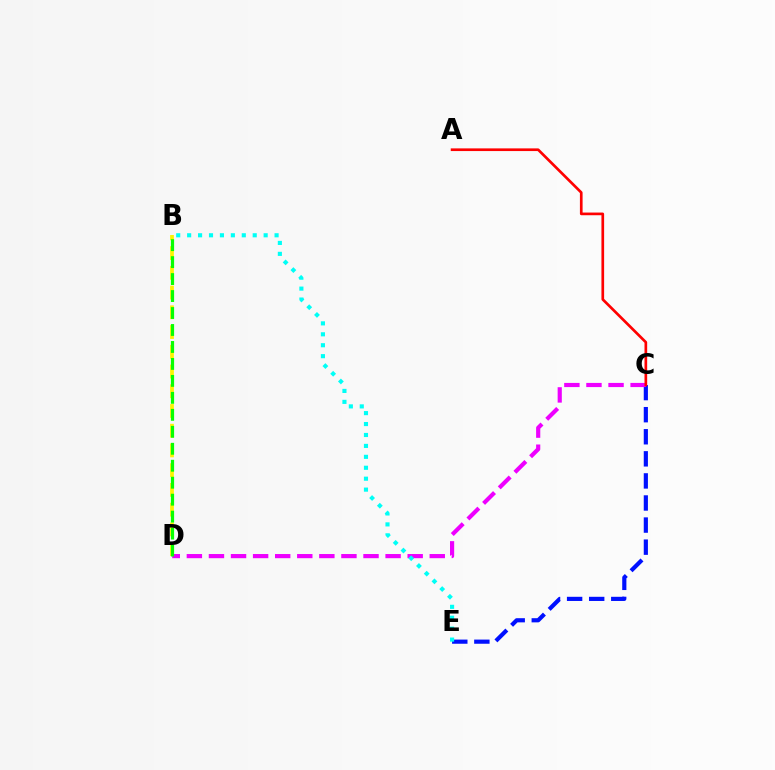{('B', 'D'): [{'color': '#fcf500', 'line_style': 'dashed', 'thickness': 2.68}, {'color': '#08ff00', 'line_style': 'dashed', 'thickness': 2.31}], ('C', 'E'): [{'color': '#0010ff', 'line_style': 'dashed', 'thickness': 3.0}], ('C', 'D'): [{'color': '#ee00ff', 'line_style': 'dashed', 'thickness': 3.0}], ('A', 'C'): [{'color': '#ff0000', 'line_style': 'solid', 'thickness': 1.93}], ('B', 'E'): [{'color': '#00fff6', 'line_style': 'dotted', 'thickness': 2.97}]}